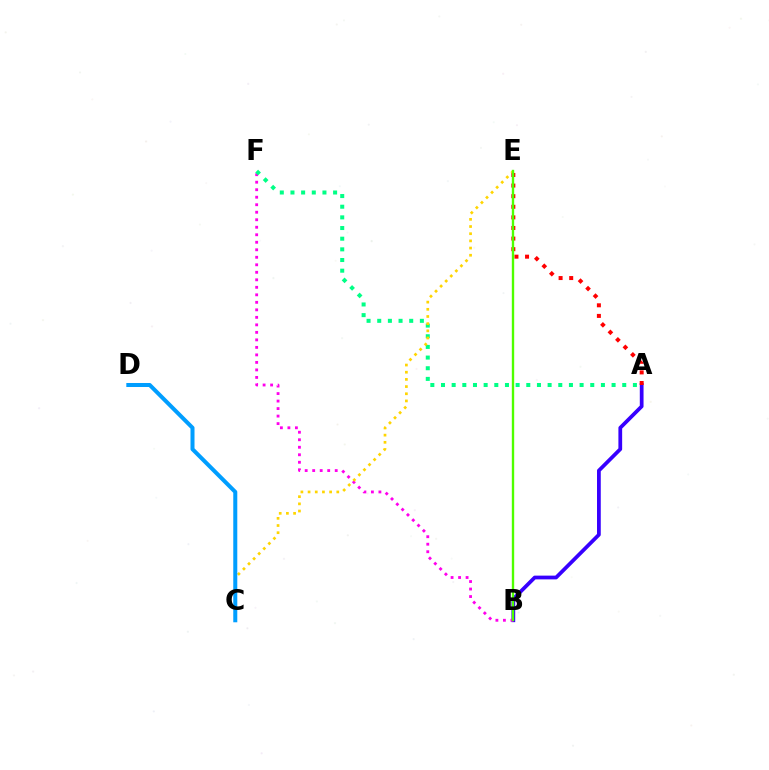{('A', 'B'): [{'color': '#3700ff', 'line_style': 'solid', 'thickness': 2.7}], ('B', 'F'): [{'color': '#ff00ed', 'line_style': 'dotted', 'thickness': 2.04}], ('A', 'E'): [{'color': '#ff0000', 'line_style': 'dotted', 'thickness': 2.88}], ('A', 'F'): [{'color': '#00ff86', 'line_style': 'dotted', 'thickness': 2.9}], ('C', 'E'): [{'color': '#ffd500', 'line_style': 'dotted', 'thickness': 1.95}], ('C', 'D'): [{'color': '#009eff', 'line_style': 'solid', 'thickness': 2.89}], ('B', 'E'): [{'color': '#4fff00', 'line_style': 'solid', 'thickness': 1.7}]}